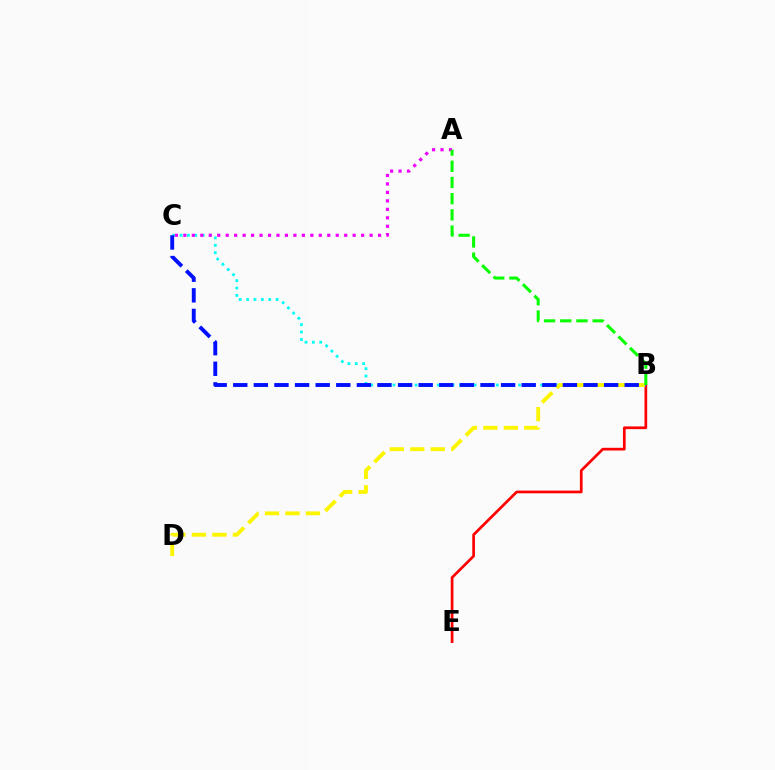{('B', 'E'): [{'color': '#ff0000', 'line_style': 'solid', 'thickness': 1.95}], ('B', 'C'): [{'color': '#00fff6', 'line_style': 'dotted', 'thickness': 2.01}, {'color': '#0010ff', 'line_style': 'dashed', 'thickness': 2.8}], ('B', 'D'): [{'color': '#fcf500', 'line_style': 'dashed', 'thickness': 2.78}], ('A', 'C'): [{'color': '#ee00ff', 'line_style': 'dotted', 'thickness': 2.3}], ('A', 'B'): [{'color': '#08ff00', 'line_style': 'dashed', 'thickness': 2.2}]}